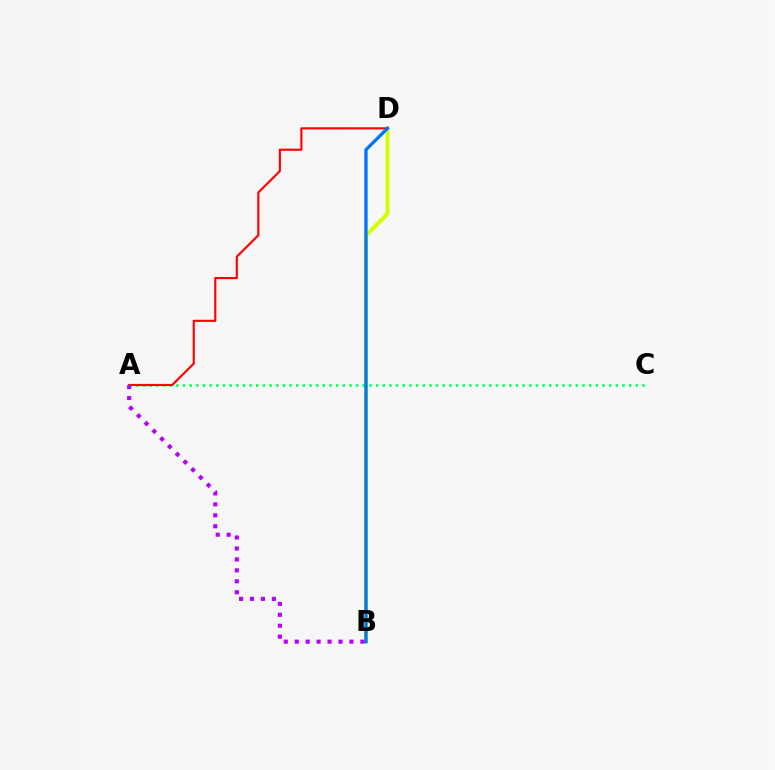{('B', 'D'): [{'color': '#d1ff00', 'line_style': 'solid', 'thickness': 2.89}, {'color': '#0074ff', 'line_style': 'solid', 'thickness': 2.36}], ('A', 'C'): [{'color': '#00ff5c', 'line_style': 'dotted', 'thickness': 1.81}], ('A', 'D'): [{'color': '#ff0000', 'line_style': 'solid', 'thickness': 1.54}], ('A', 'B'): [{'color': '#b900ff', 'line_style': 'dotted', 'thickness': 2.97}]}